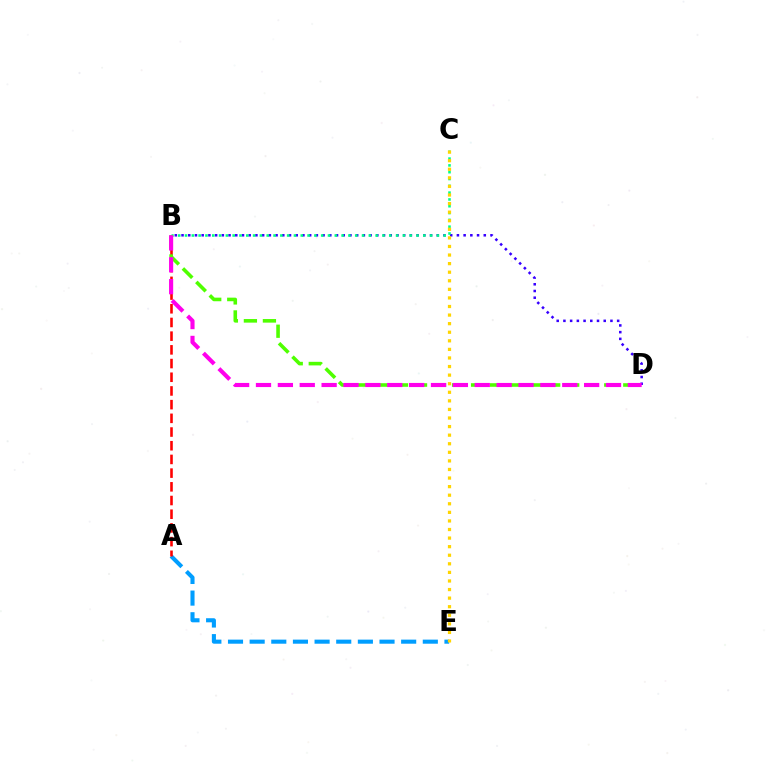{('B', 'D'): [{'color': '#3700ff', 'line_style': 'dotted', 'thickness': 1.82}, {'color': '#4fff00', 'line_style': 'dashed', 'thickness': 2.58}, {'color': '#ff00ed', 'line_style': 'dashed', 'thickness': 2.97}], ('A', 'E'): [{'color': '#009eff', 'line_style': 'dashed', 'thickness': 2.94}], ('B', 'C'): [{'color': '#00ff86', 'line_style': 'dotted', 'thickness': 1.85}], ('A', 'B'): [{'color': '#ff0000', 'line_style': 'dashed', 'thickness': 1.86}], ('C', 'E'): [{'color': '#ffd500', 'line_style': 'dotted', 'thickness': 2.33}]}